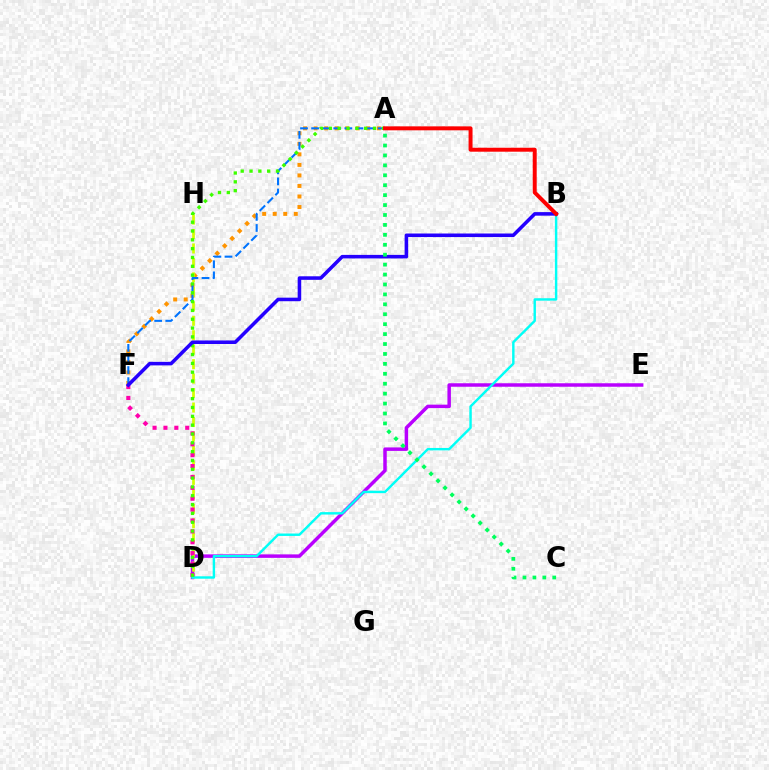{('D', 'E'): [{'color': '#b900ff', 'line_style': 'solid', 'thickness': 2.51}], ('A', 'F'): [{'color': '#ff9400', 'line_style': 'dotted', 'thickness': 2.86}, {'color': '#0074ff', 'line_style': 'dashed', 'thickness': 1.51}], ('D', 'H'): [{'color': '#d1ff00', 'line_style': 'dashed', 'thickness': 1.96}], ('D', 'F'): [{'color': '#ff00ac', 'line_style': 'dotted', 'thickness': 2.96}], ('B', 'D'): [{'color': '#00fff6', 'line_style': 'solid', 'thickness': 1.74}], ('A', 'D'): [{'color': '#3dff00', 'line_style': 'dotted', 'thickness': 2.4}], ('B', 'F'): [{'color': '#2500ff', 'line_style': 'solid', 'thickness': 2.56}], ('A', 'B'): [{'color': '#ff0000', 'line_style': 'solid', 'thickness': 2.85}], ('A', 'C'): [{'color': '#00ff5c', 'line_style': 'dotted', 'thickness': 2.7}]}